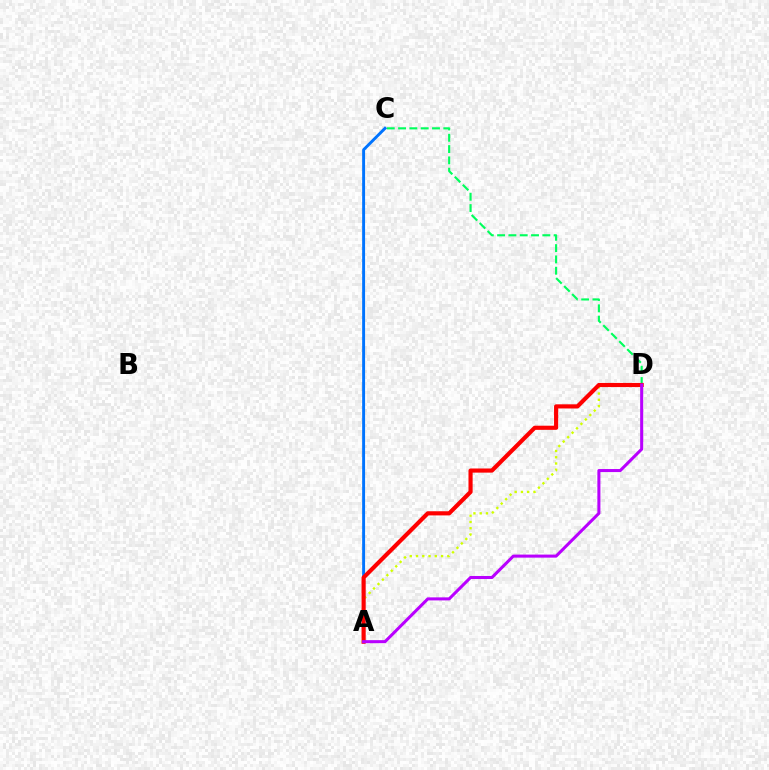{('C', 'D'): [{'color': '#00ff5c', 'line_style': 'dashed', 'thickness': 1.54}], ('A', 'D'): [{'color': '#d1ff00', 'line_style': 'dotted', 'thickness': 1.7}, {'color': '#ff0000', 'line_style': 'solid', 'thickness': 2.98}, {'color': '#b900ff', 'line_style': 'solid', 'thickness': 2.19}], ('A', 'C'): [{'color': '#0074ff', 'line_style': 'solid', 'thickness': 2.1}]}